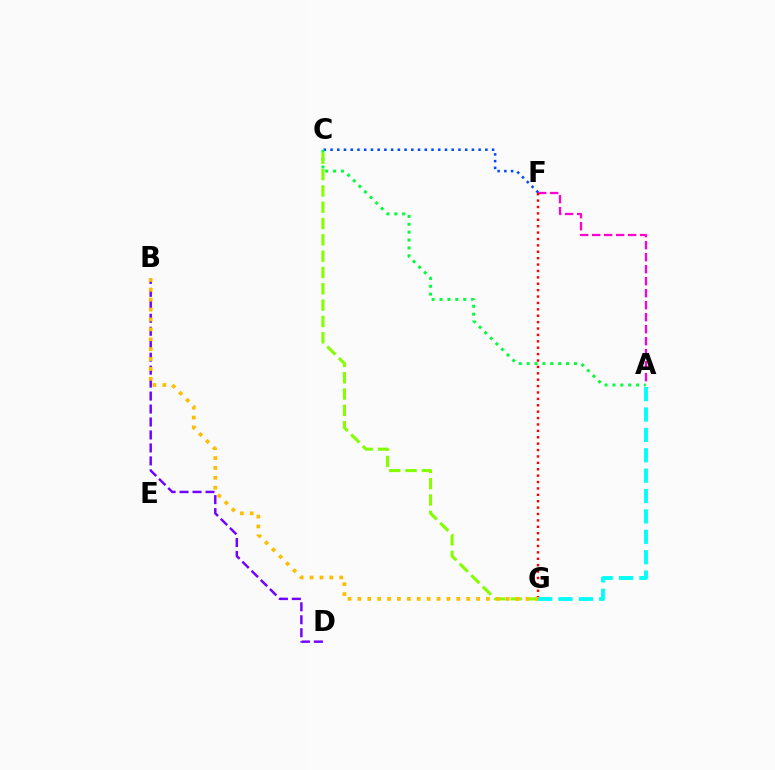{('C', 'F'): [{'color': '#004bff', 'line_style': 'dotted', 'thickness': 1.83}], ('A', 'F'): [{'color': '#ff00cf', 'line_style': 'dashed', 'thickness': 1.63}], ('A', 'C'): [{'color': '#00ff39', 'line_style': 'dotted', 'thickness': 2.14}], ('F', 'G'): [{'color': '#ff0000', 'line_style': 'dotted', 'thickness': 1.74}], ('A', 'G'): [{'color': '#00fff6', 'line_style': 'dashed', 'thickness': 2.77}], ('B', 'D'): [{'color': '#7200ff', 'line_style': 'dashed', 'thickness': 1.76}], ('C', 'G'): [{'color': '#84ff00', 'line_style': 'dashed', 'thickness': 2.22}], ('B', 'G'): [{'color': '#ffbd00', 'line_style': 'dotted', 'thickness': 2.69}]}